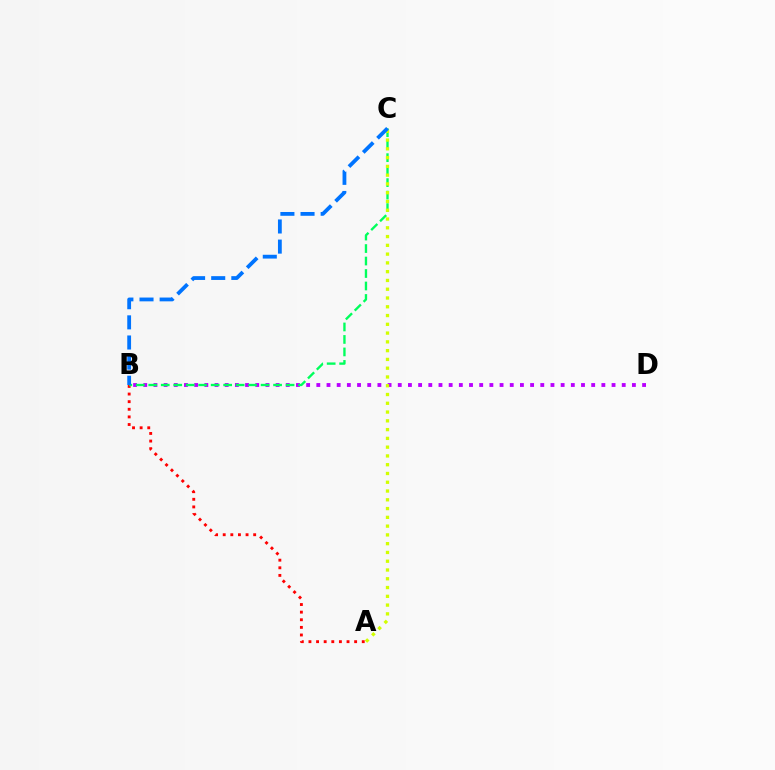{('B', 'D'): [{'color': '#b900ff', 'line_style': 'dotted', 'thickness': 2.77}], ('A', 'B'): [{'color': '#ff0000', 'line_style': 'dotted', 'thickness': 2.07}], ('B', 'C'): [{'color': '#00ff5c', 'line_style': 'dashed', 'thickness': 1.7}, {'color': '#0074ff', 'line_style': 'dashed', 'thickness': 2.73}], ('A', 'C'): [{'color': '#d1ff00', 'line_style': 'dotted', 'thickness': 2.38}]}